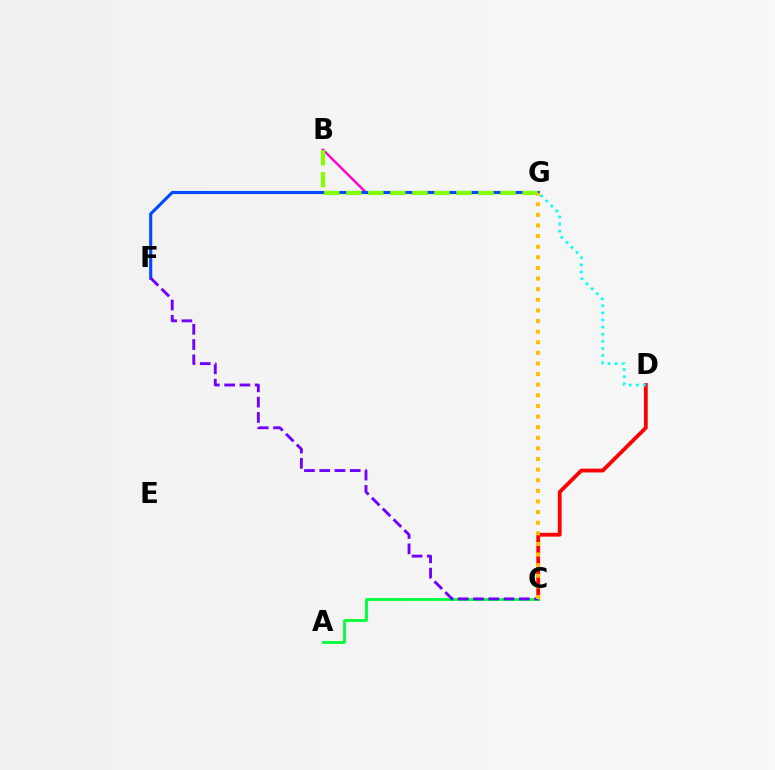{('C', 'D'): [{'color': '#ff0000', 'line_style': 'solid', 'thickness': 2.74}], ('A', 'C'): [{'color': '#00ff39', 'line_style': 'solid', 'thickness': 2.02}], ('D', 'G'): [{'color': '#00fff6', 'line_style': 'dotted', 'thickness': 1.93}], ('B', 'G'): [{'color': '#ff00cf', 'line_style': 'solid', 'thickness': 1.73}, {'color': '#84ff00', 'line_style': 'dashed', 'thickness': 2.99}], ('F', 'G'): [{'color': '#004bff', 'line_style': 'solid', 'thickness': 2.23}], ('C', 'F'): [{'color': '#7200ff', 'line_style': 'dashed', 'thickness': 2.07}], ('C', 'G'): [{'color': '#ffbd00', 'line_style': 'dotted', 'thickness': 2.88}]}